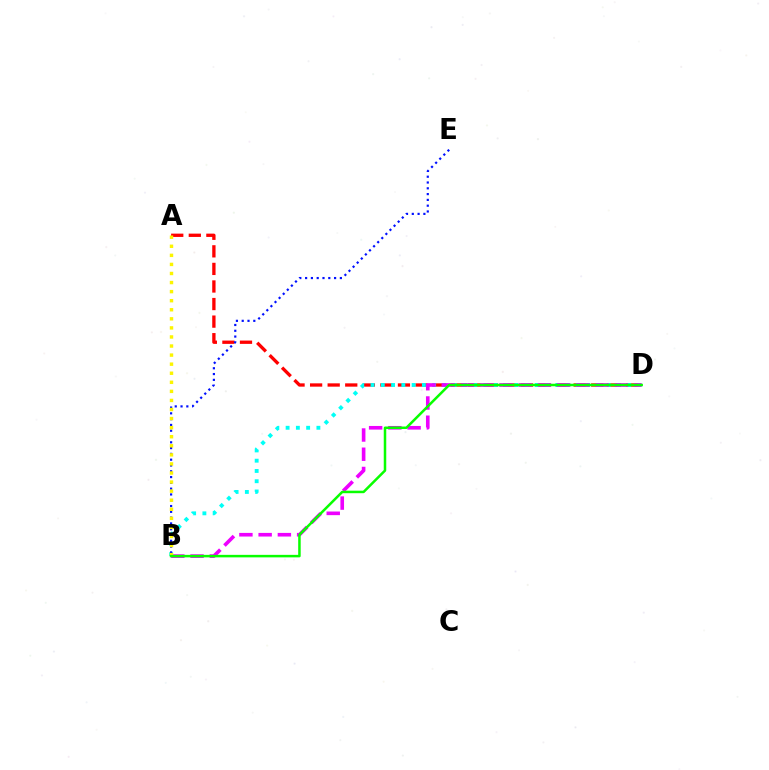{('A', 'D'): [{'color': '#ff0000', 'line_style': 'dashed', 'thickness': 2.39}], ('B', 'D'): [{'color': '#00fff6', 'line_style': 'dotted', 'thickness': 2.79}, {'color': '#ee00ff', 'line_style': 'dashed', 'thickness': 2.61}, {'color': '#08ff00', 'line_style': 'solid', 'thickness': 1.81}], ('B', 'E'): [{'color': '#0010ff', 'line_style': 'dotted', 'thickness': 1.57}], ('A', 'B'): [{'color': '#fcf500', 'line_style': 'dotted', 'thickness': 2.46}]}